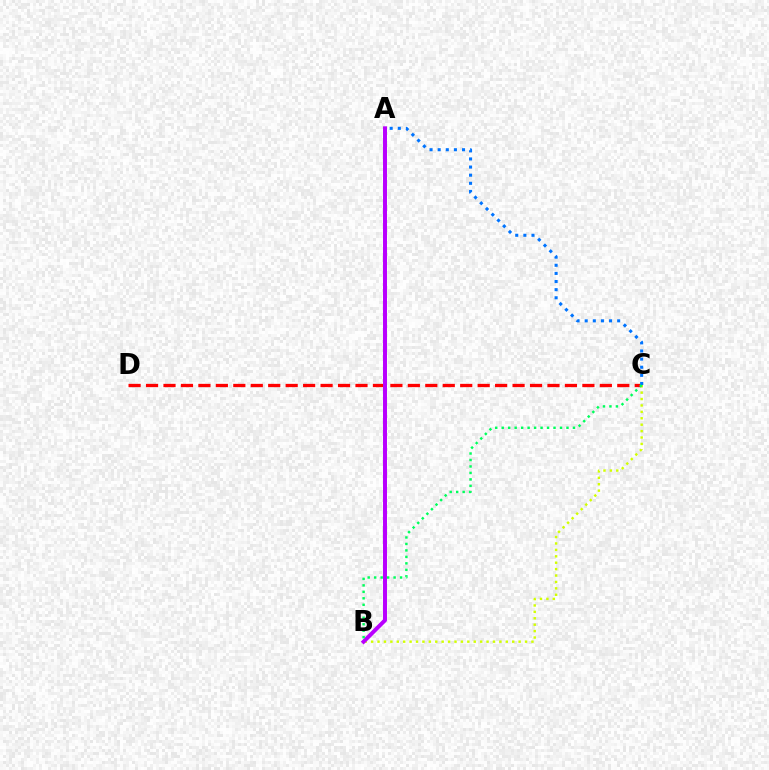{('C', 'D'): [{'color': '#ff0000', 'line_style': 'dashed', 'thickness': 2.37}], ('B', 'C'): [{'color': '#d1ff00', 'line_style': 'dotted', 'thickness': 1.74}, {'color': '#00ff5c', 'line_style': 'dotted', 'thickness': 1.76}], ('A', 'B'): [{'color': '#b900ff', 'line_style': 'solid', 'thickness': 2.86}], ('A', 'C'): [{'color': '#0074ff', 'line_style': 'dotted', 'thickness': 2.21}]}